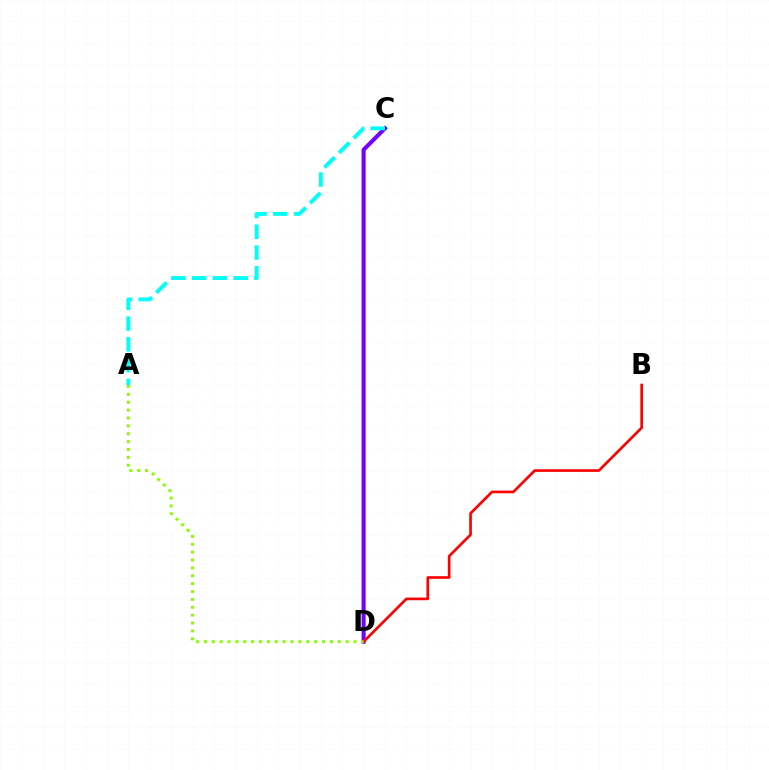{('C', 'D'): [{'color': '#7200ff', 'line_style': 'solid', 'thickness': 2.93}], ('A', 'C'): [{'color': '#00fff6', 'line_style': 'dashed', 'thickness': 2.82}], ('B', 'D'): [{'color': '#ff0000', 'line_style': 'solid', 'thickness': 1.91}], ('A', 'D'): [{'color': '#84ff00', 'line_style': 'dotted', 'thickness': 2.14}]}